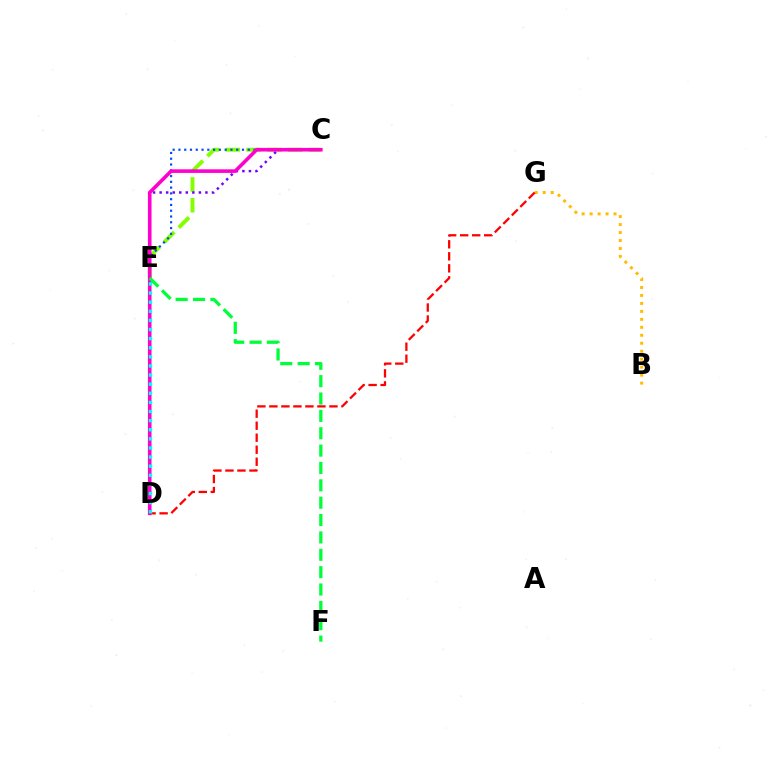{('B', 'G'): [{'color': '#ffbd00', 'line_style': 'dotted', 'thickness': 2.17}], ('C', 'E'): [{'color': '#84ff00', 'line_style': 'dashed', 'thickness': 2.83}, {'color': '#7200ff', 'line_style': 'dotted', 'thickness': 1.78}, {'color': '#004bff', 'line_style': 'dotted', 'thickness': 1.57}], ('C', 'D'): [{'color': '#ff00cf', 'line_style': 'solid', 'thickness': 2.6}], ('D', 'G'): [{'color': '#ff0000', 'line_style': 'dashed', 'thickness': 1.63}], ('D', 'E'): [{'color': '#00fff6', 'line_style': 'dotted', 'thickness': 2.48}], ('E', 'F'): [{'color': '#00ff39', 'line_style': 'dashed', 'thickness': 2.36}]}